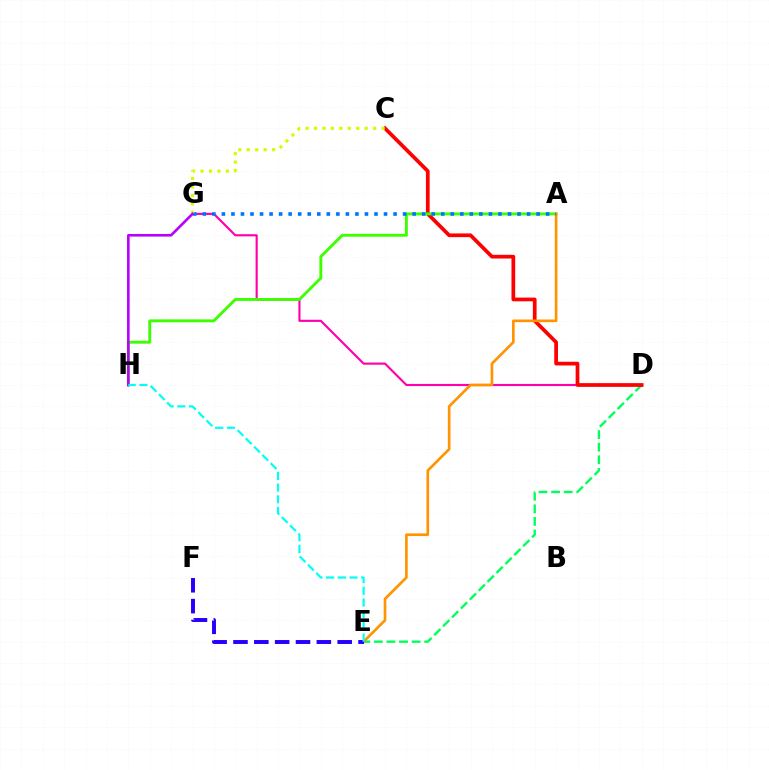{('D', 'E'): [{'color': '#00ff5c', 'line_style': 'dashed', 'thickness': 1.71}], ('D', 'G'): [{'color': '#ff00ac', 'line_style': 'solid', 'thickness': 1.54}], ('C', 'D'): [{'color': '#ff0000', 'line_style': 'solid', 'thickness': 2.68}], ('A', 'H'): [{'color': '#3dff00', 'line_style': 'solid', 'thickness': 2.09}], ('A', 'E'): [{'color': '#ff9400', 'line_style': 'solid', 'thickness': 1.92}], ('A', 'G'): [{'color': '#0074ff', 'line_style': 'dotted', 'thickness': 2.59}], ('C', 'G'): [{'color': '#d1ff00', 'line_style': 'dotted', 'thickness': 2.3}], ('G', 'H'): [{'color': '#b900ff', 'line_style': 'solid', 'thickness': 1.89}], ('E', 'F'): [{'color': '#2500ff', 'line_style': 'dashed', 'thickness': 2.83}], ('E', 'H'): [{'color': '#00fff6', 'line_style': 'dashed', 'thickness': 1.59}]}